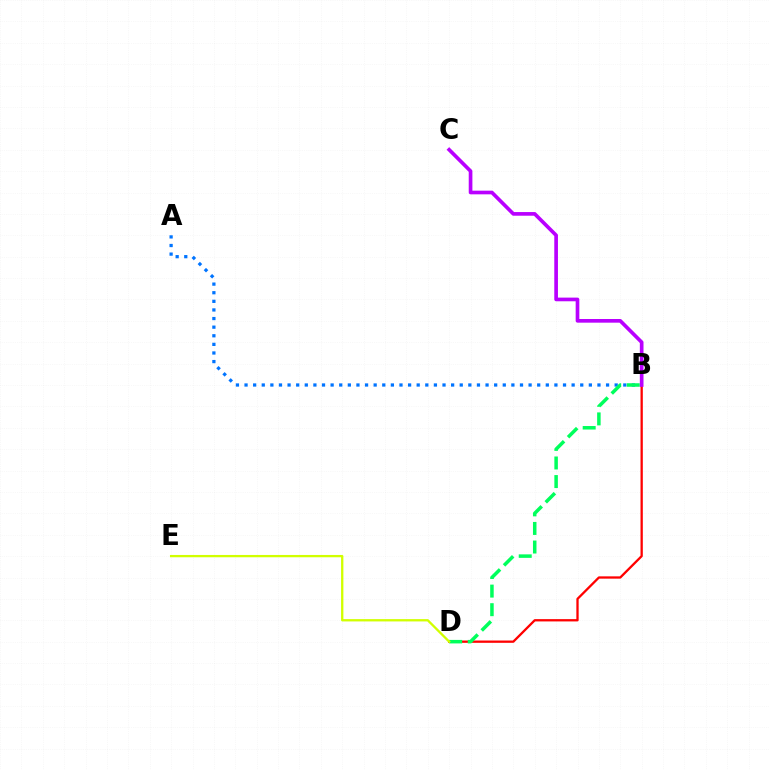{('A', 'B'): [{'color': '#0074ff', 'line_style': 'dotted', 'thickness': 2.34}], ('B', 'D'): [{'color': '#ff0000', 'line_style': 'solid', 'thickness': 1.65}, {'color': '#00ff5c', 'line_style': 'dashed', 'thickness': 2.52}], ('B', 'C'): [{'color': '#b900ff', 'line_style': 'solid', 'thickness': 2.64}], ('D', 'E'): [{'color': '#d1ff00', 'line_style': 'solid', 'thickness': 1.66}]}